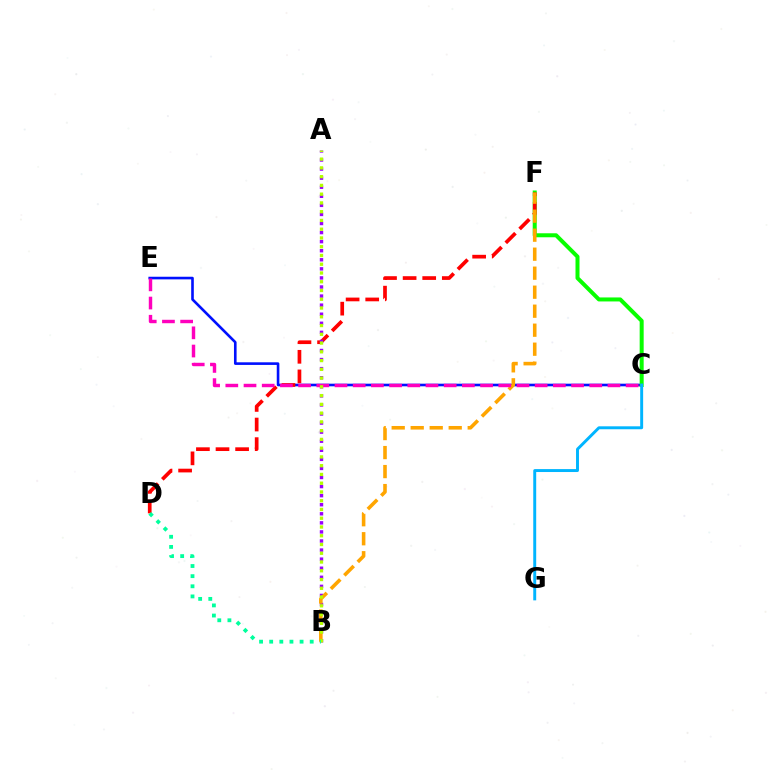{('C', 'E'): [{'color': '#0010ff', 'line_style': 'solid', 'thickness': 1.89}, {'color': '#ff00bd', 'line_style': 'dashed', 'thickness': 2.47}], ('C', 'F'): [{'color': '#08ff00', 'line_style': 'solid', 'thickness': 2.88}], ('C', 'G'): [{'color': '#00b5ff', 'line_style': 'solid', 'thickness': 2.11}], ('D', 'F'): [{'color': '#ff0000', 'line_style': 'dashed', 'thickness': 2.66}], ('A', 'B'): [{'color': '#9b00ff', 'line_style': 'dotted', 'thickness': 2.46}, {'color': '#b3ff00', 'line_style': 'dotted', 'thickness': 2.38}], ('B', 'F'): [{'color': '#ffa500', 'line_style': 'dashed', 'thickness': 2.58}], ('B', 'D'): [{'color': '#00ff9d', 'line_style': 'dotted', 'thickness': 2.75}]}